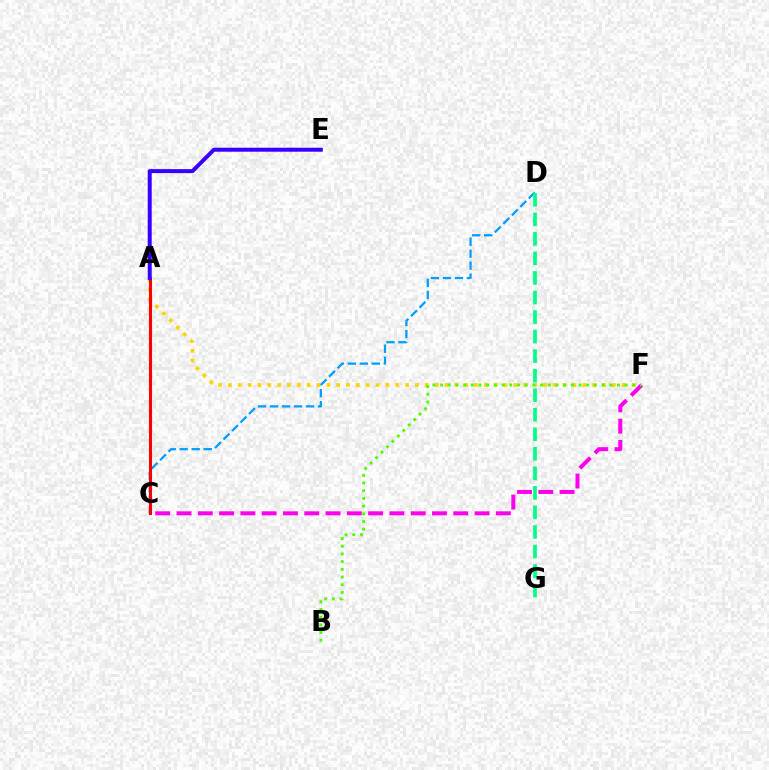{('C', 'D'): [{'color': '#009eff', 'line_style': 'dashed', 'thickness': 1.63}], ('A', 'F'): [{'color': '#ffd500', 'line_style': 'dotted', 'thickness': 2.67}], ('C', 'F'): [{'color': '#ff00ed', 'line_style': 'dashed', 'thickness': 2.89}], ('A', 'C'): [{'color': '#ff0000', 'line_style': 'solid', 'thickness': 2.24}], ('D', 'G'): [{'color': '#00ff86', 'line_style': 'dashed', 'thickness': 2.65}], ('B', 'F'): [{'color': '#4fff00', 'line_style': 'dotted', 'thickness': 2.09}], ('A', 'E'): [{'color': '#3700ff', 'line_style': 'solid', 'thickness': 2.86}]}